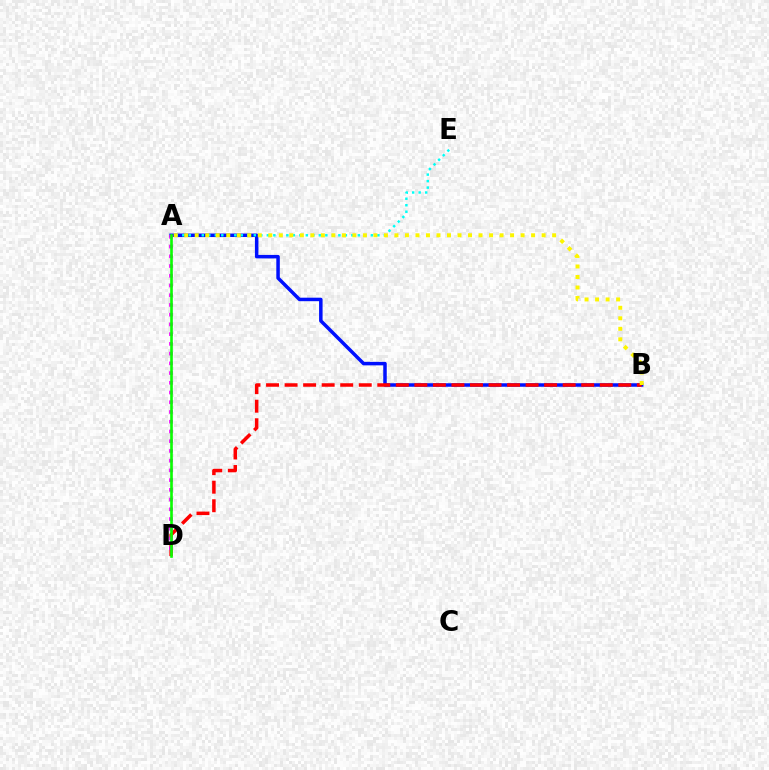{('A', 'B'): [{'color': '#0010ff', 'line_style': 'solid', 'thickness': 2.52}, {'color': '#fcf500', 'line_style': 'dotted', 'thickness': 2.86}], ('A', 'E'): [{'color': '#00fff6', 'line_style': 'dotted', 'thickness': 1.77}], ('B', 'D'): [{'color': '#ff0000', 'line_style': 'dashed', 'thickness': 2.52}], ('A', 'D'): [{'color': '#ee00ff', 'line_style': 'dotted', 'thickness': 2.64}, {'color': '#08ff00', 'line_style': 'solid', 'thickness': 1.89}]}